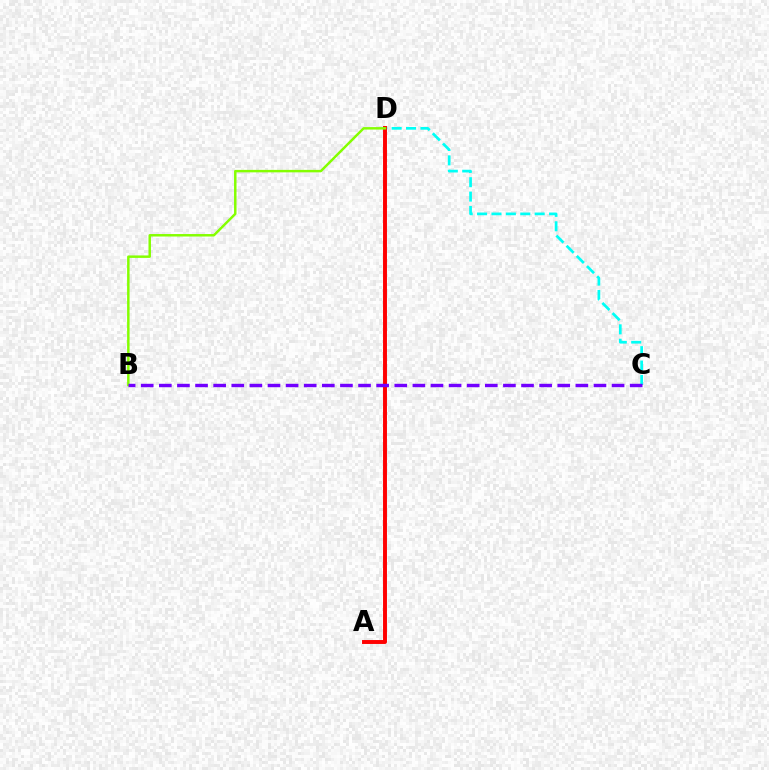{('C', 'D'): [{'color': '#00fff6', 'line_style': 'dashed', 'thickness': 1.96}], ('A', 'D'): [{'color': '#ff0000', 'line_style': 'solid', 'thickness': 2.83}], ('B', 'D'): [{'color': '#84ff00', 'line_style': 'solid', 'thickness': 1.78}], ('B', 'C'): [{'color': '#7200ff', 'line_style': 'dashed', 'thickness': 2.46}]}